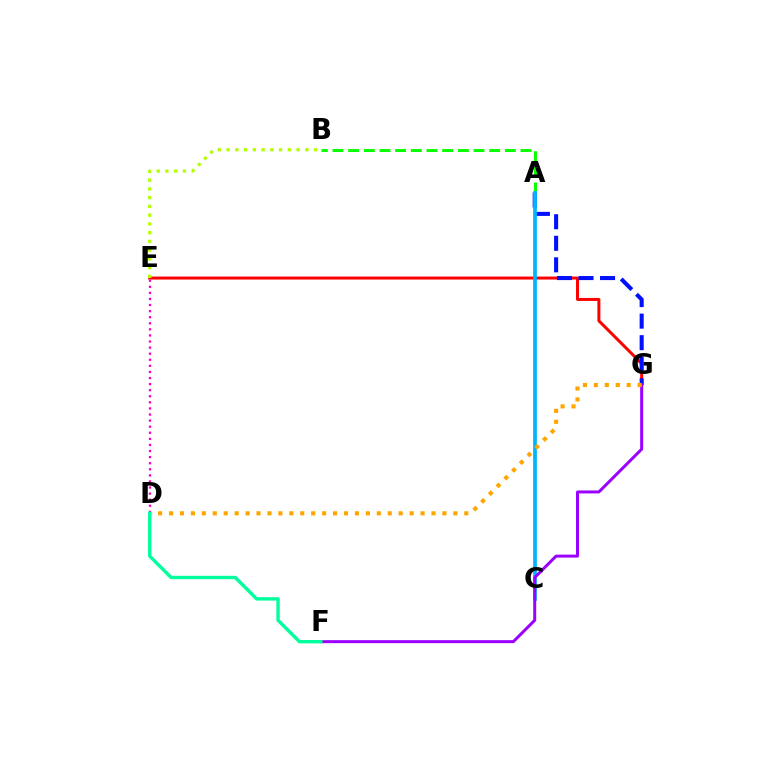{('A', 'B'): [{'color': '#08ff00', 'line_style': 'dashed', 'thickness': 2.13}], ('E', 'G'): [{'color': '#ff0000', 'line_style': 'solid', 'thickness': 2.15}], ('A', 'G'): [{'color': '#0010ff', 'line_style': 'dashed', 'thickness': 2.93}], ('A', 'C'): [{'color': '#00b5ff', 'line_style': 'solid', 'thickness': 2.68}], ('F', 'G'): [{'color': '#9b00ff', 'line_style': 'solid', 'thickness': 2.15}], ('D', 'G'): [{'color': '#ffa500', 'line_style': 'dotted', 'thickness': 2.97}], ('B', 'E'): [{'color': '#b3ff00', 'line_style': 'dotted', 'thickness': 2.38}], ('D', 'E'): [{'color': '#ff00bd', 'line_style': 'dotted', 'thickness': 1.65}], ('D', 'F'): [{'color': '#00ff9d', 'line_style': 'solid', 'thickness': 2.43}]}